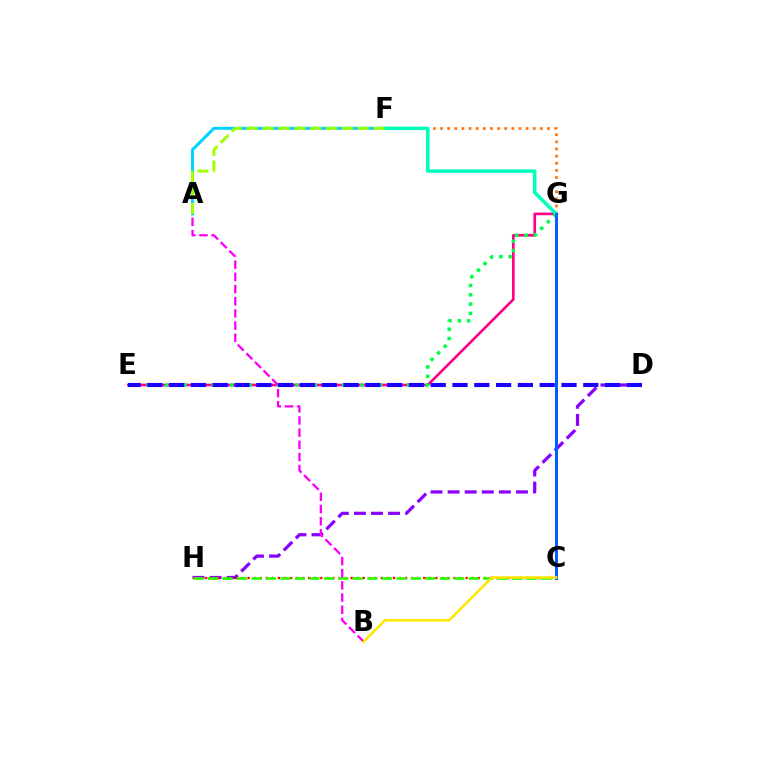{('D', 'H'): [{'color': '#8a00ff', 'line_style': 'dashed', 'thickness': 2.32}], ('E', 'G'): [{'color': '#ff0088', 'line_style': 'solid', 'thickness': 1.92}, {'color': '#00ff45', 'line_style': 'dotted', 'thickness': 2.53}], ('C', 'H'): [{'color': '#ff0000', 'line_style': 'dotted', 'thickness': 1.65}, {'color': '#31ff00', 'line_style': 'dashed', 'thickness': 1.97}], ('A', 'F'): [{'color': '#00d3ff', 'line_style': 'solid', 'thickness': 2.18}, {'color': '#a2ff00', 'line_style': 'dashed', 'thickness': 2.16}], ('F', 'G'): [{'color': '#ff7000', 'line_style': 'dotted', 'thickness': 1.94}, {'color': '#00ffbb', 'line_style': 'solid', 'thickness': 2.53}], ('C', 'G'): [{'color': '#005dff', 'line_style': 'solid', 'thickness': 2.14}], ('A', 'B'): [{'color': '#fa00f9', 'line_style': 'dashed', 'thickness': 1.65}], ('B', 'C'): [{'color': '#ffe600', 'line_style': 'solid', 'thickness': 1.81}], ('D', 'E'): [{'color': '#1900ff', 'line_style': 'dashed', 'thickness': 2.96}]}